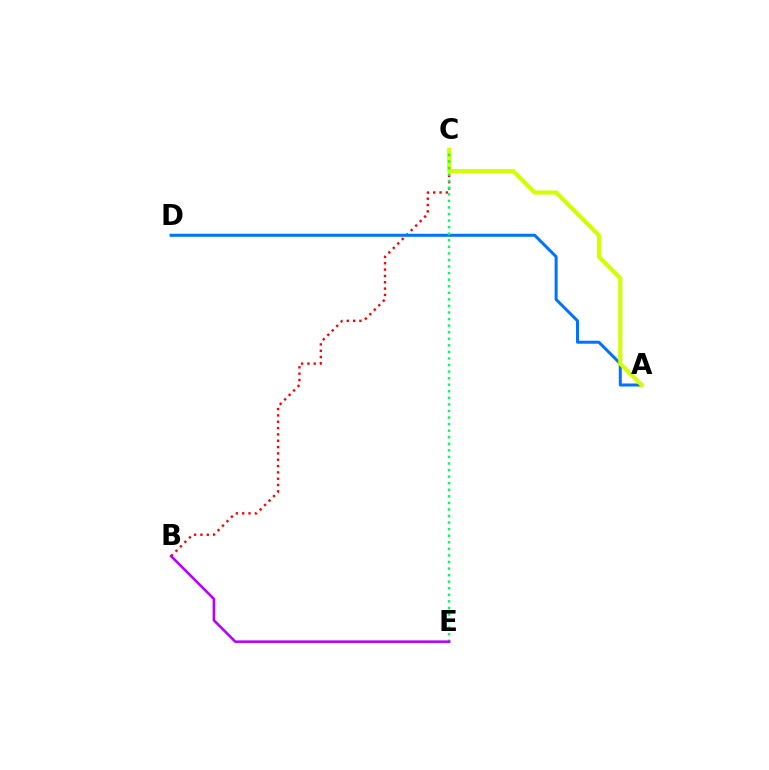{('B', 'C'): [{'color': '#ff0000', 'line_style': 'dotted', 'thickness': 1.72}], ('A', 'D'): [{'color': '#0074ff', 'line_style': 'solid', 'thickness': 2.17}], ('A', 'C'): [{'color': '#d1ff00', 'line_style': 'solid', 'thickness': 2.94}], ('C', 'E'): [{'color': '#00ff5c', 'line_style': 'dotted', 'thickness': 1.78}], ('B', 'E'): [{'color': '#b900ff', 'line_style': 'solid', 'thickness': 1.86}]}